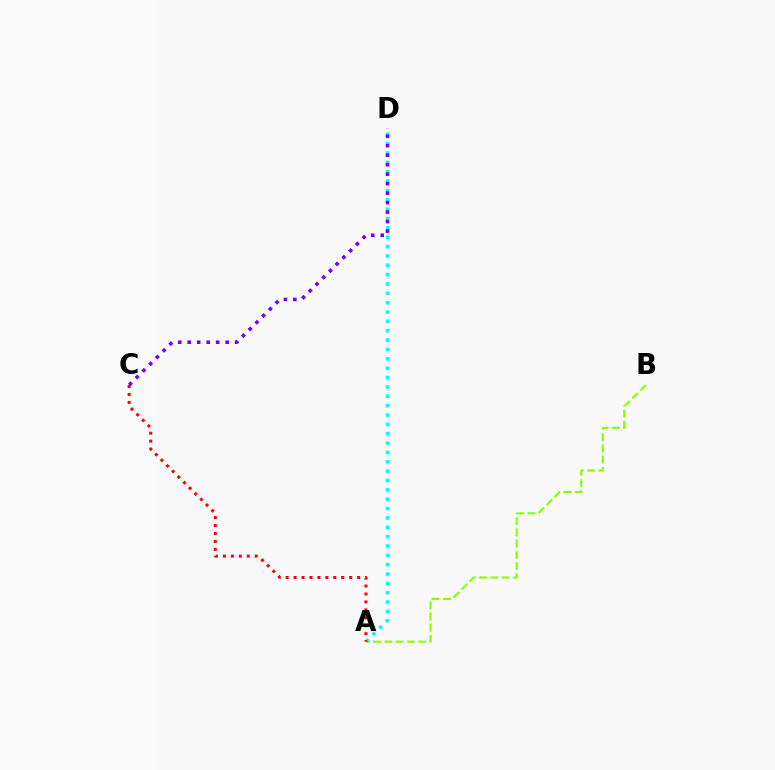{('A', 'B'): [{'color': '#84ff00', 'line_style': 'dashed', 'thickness': 1.53}], ('A', 'D'): [{'color': '#00fff6', 'line_style': 'dotted', 'thickness': 2.54}], ('A', 'C'): [{'color': '#ff0000', 'line_style': 'dotted', 'thickness': 2.16}], ('C', 'D'): [{'color': '#7200ff', 'line_style': 'dotted', 'thickness': 2.58}]}